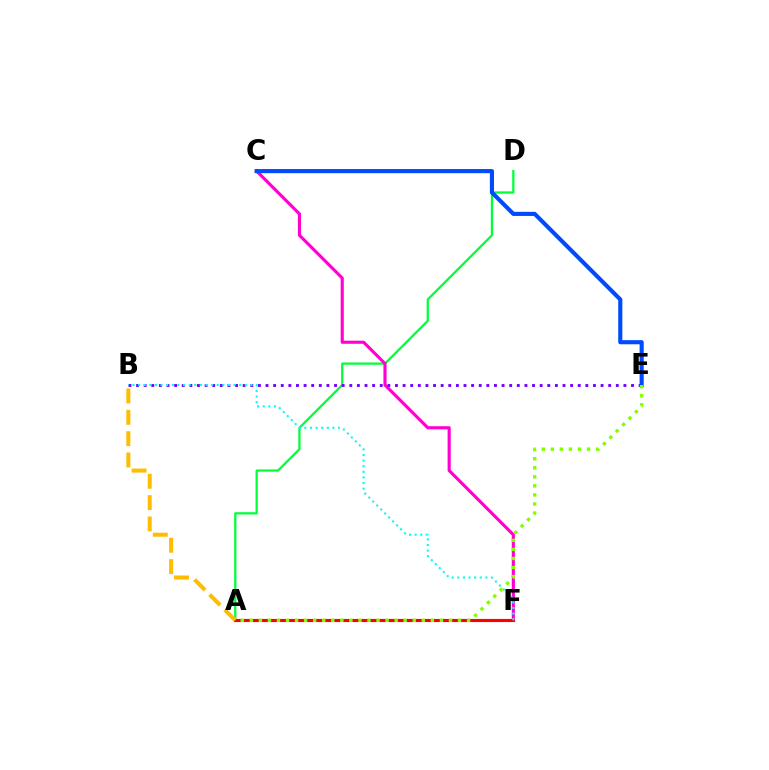{('A', 'D'): [{'color': '#00ff39', 'line_style': 'solid', 'thickness': 1.63}], ('C', 'F'): [{'color': '#ff00cf', 'line_style': 'solid', 'thickness': 2.24}], ('A', 'F'): [{'color': '#ff0000', 'line_style': 'solid', 'thickness': 2.25}], ('B', 'E'): [{'color': '#7200ff', 'line_style': 'dotted', 'thickness': 2.07}], ('A', 'B'): [{'color': '#ffbd00', 'line_style': 'dashed', 'thickness': 2.9}], ('B', 'F'): [{'color': '#00fff6', 'line_style': 'dotted', 'thickness': 1.53}], ('C', 'E'): [{'color': '#004bff', 'line_style': 'solid', 'thickness': 2.97}], ('A', 'E'): [{'color': '#84ff00', 'line_style': 'dotted', 'thickness': 2.46}]}